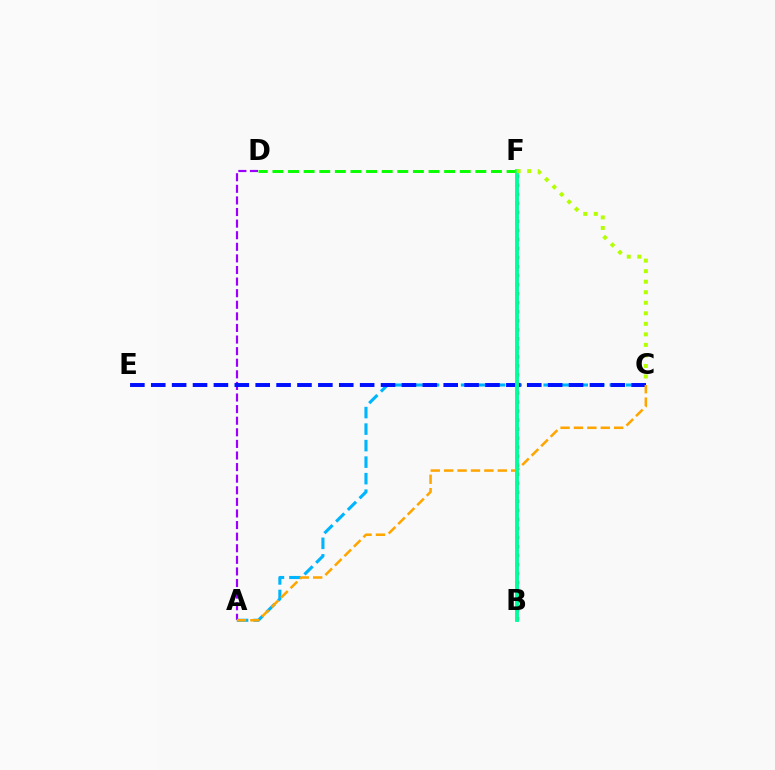{('A', 'D'): [{'color': '#9b00ff', 'line_style': 'dashed', 'thickness': 1.58}], ('A', 'C'): [{'color': '#00b5ff', 'line_style': 'dashed', 'thickness': 2.24}, {'color': '#ffa500', 'line_style': 'dashed', 'thickness': 1.82}], ('D', 'F'): [{'color': '#08ff00', 'line_style': 'dashed', 'thickness': 2.12}], ('B', 'F'): [{'color': '#ff00bd', 'line_style': 'solid', 'thickness': 1.76}, {'color': '#ff0000', 'line_style': 'dotted', 'thickness': 2.45}, {'color': '#00ff9d', 'line_style': 'solid', 'thickness': 2.77}], ('C', 'E'): [{'color': '#0010ff', 'line_style': 'dashed', 'thickness': 2.84}], ('C', 'F'): [{'color': '#b3ff00', 'line_style': 'dotted', 'thickness': 2.86}]}